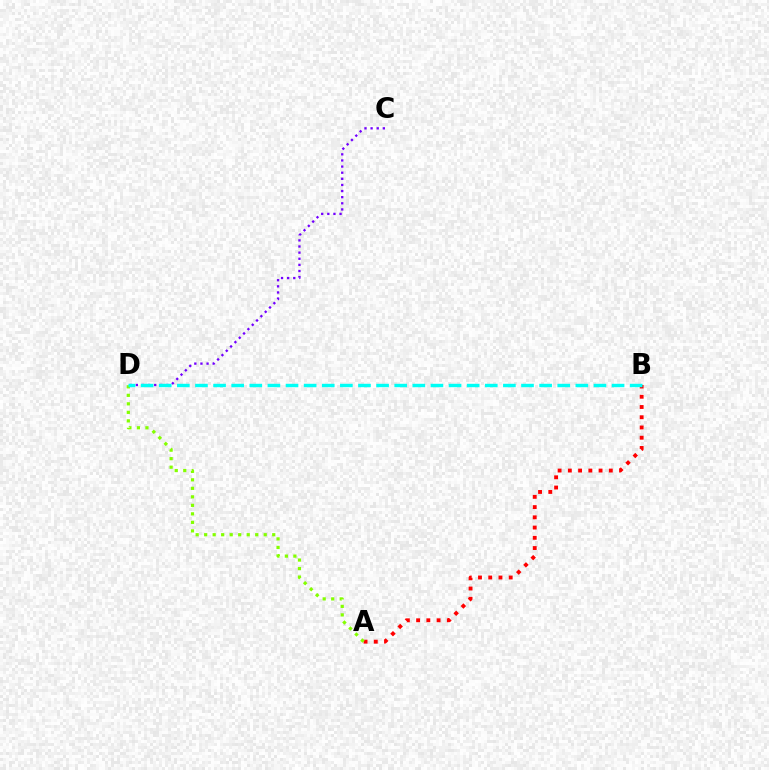{('A', 'B'): [{'color': '#ff0000', 'line_style': 'dotted', 'thickness': 2.78}], ('C', 'D'): [{'color': '#7200ff', 'line_style': 'dotted', 'thickness': 1.66}], ('A', 'D'): [{'color': '#84ff00', 'line_style': 'dotted', 'thickness': 2.31}], ('B', 'D'): [{'color': '#00fff6', 'line_style': 'dashed', 'thickness': 2.46}]}